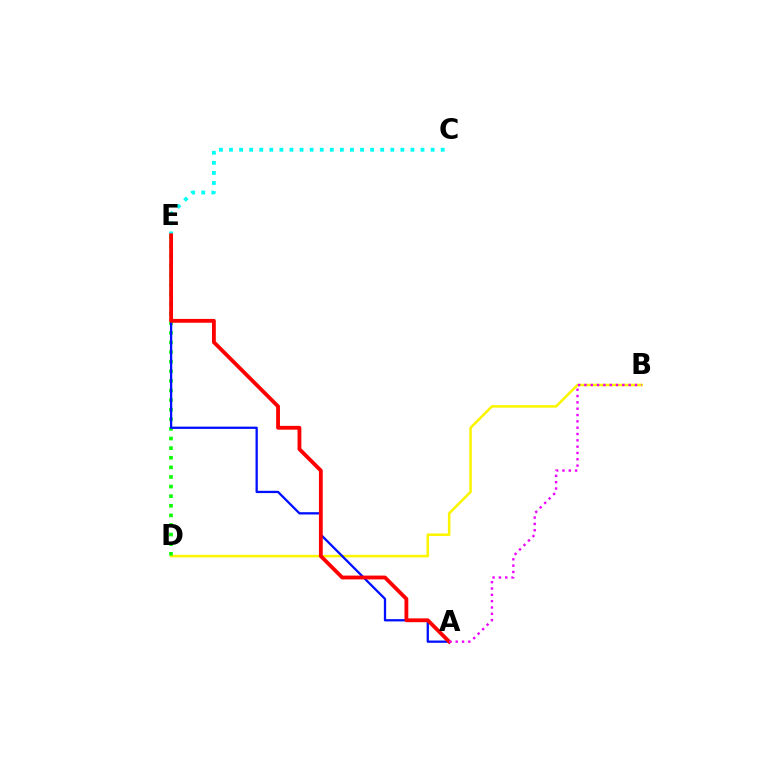{('B', 'D'): [{'color': '#fcf500', 'line_style': 'solid', 'thickness': 1.84}], ('D', 'E'): [{'color': '#08ff00', 'line_style': 'dotted', 'thickness': 2.61}], ('A', 'E'): [{'color': '#0010ff', 'line_style': 'solid', 'thickness': 1.65}, {'color': '#ff0000', 'line_style': 'solid', 'thickness': 2.75}], ('C', 'E'): [{'color': '#00fff6', 'line_style': 'dotted', 'thickness': 2.74}], ('A', 'B'): [{'color': '#ee00ff', 'line_style': 'dotted', 'thickness': 1.72}]}